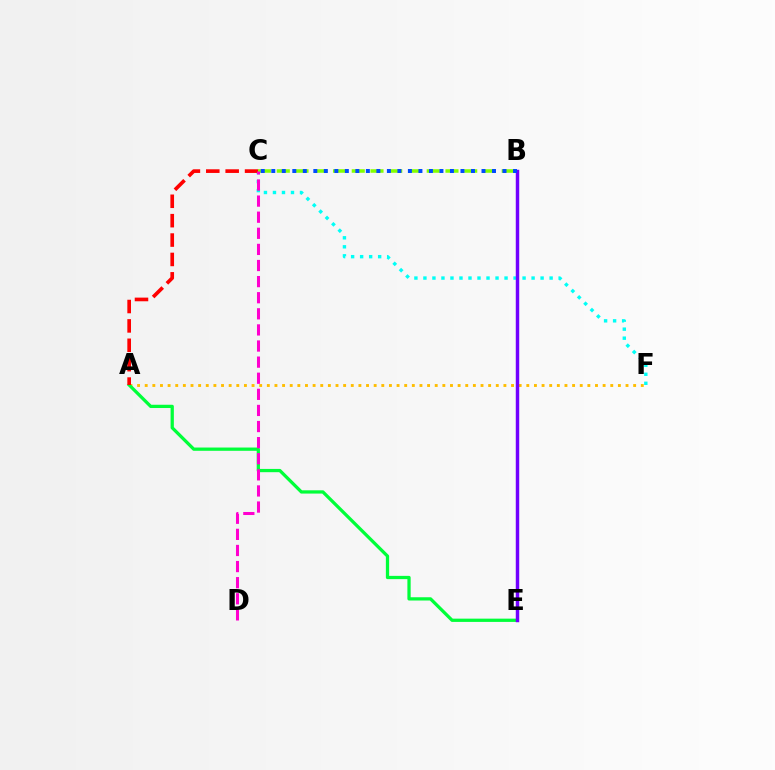{('A', 'F'): [{'color': '#ffbd00', 'line_style': 'dotted', 'thickness': 2.07}], ('C', 'F'): [{'color': '#00fff6', 'line_style': 'dotted', 'thickness': 2.45}], ('A', 'E'): [{'color': '#00ff39', 'line_style': 'solid', 'thickness': 2.35}], ('A', 'C'): [{'color': '#ff0000', 'line_style': 'dashed', 'thickness': 2.63}], ('B', 'C'): [{'color': '#84ff00', 'line_style': 'dashed', 'thickness': 2.55}, {'color': '#004bff', 'line_style': 'dotted', 'thickness': 2.86}], ('C', 'D'): [{'color': '#ff00cf', 'line_style': 'dashed', 'thickness': 2.19}], ('B', 'E'): [{'color': '#7200ff', 'line_style': 'solid', 'thickness': 2.49}]}